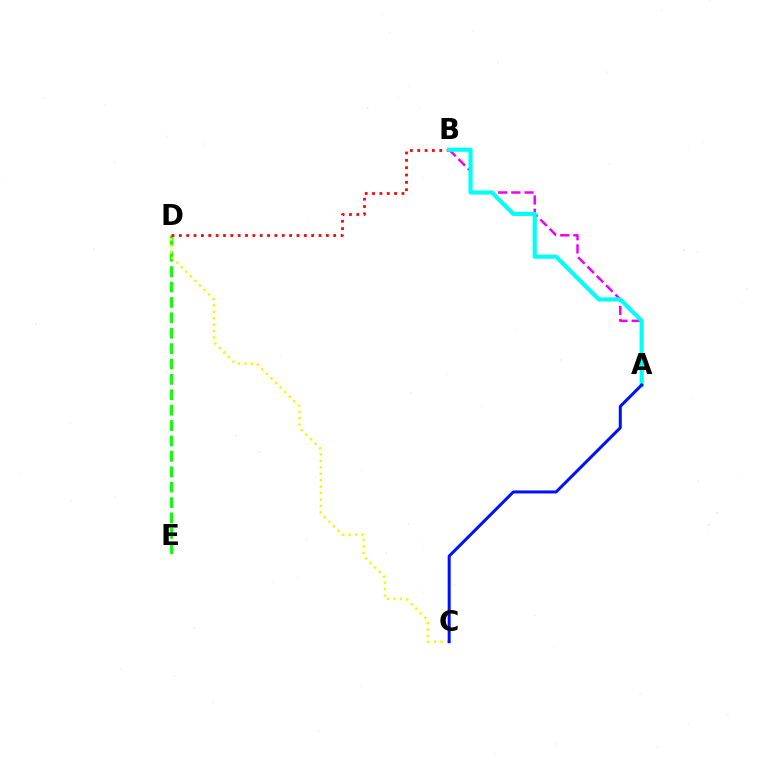{('D', 'E'): [{'color': '#08ff00', 'line_style': 'dashed', 'thickness': 2.09}], ('A', 'B'): [{'color': '#ee00ff', 'line_style': 'dashed', 'thickness': 1.79}, {'color': '#00fff6', 'line_style': 'solid', 'thickness': 2.99}], ('B', 'D'): [{'color': '#ff0000', 'line_style': 'dotted', 'thickness': 2.0}], ('C', 'D'): [{'color': '#fcf500', 'line_style': 'dotted', 'thickness': 1.75}], ('A', 'C'): [{'color': '#0010ff', 'line_style': 'solid', 'thickness': 2.17}]}